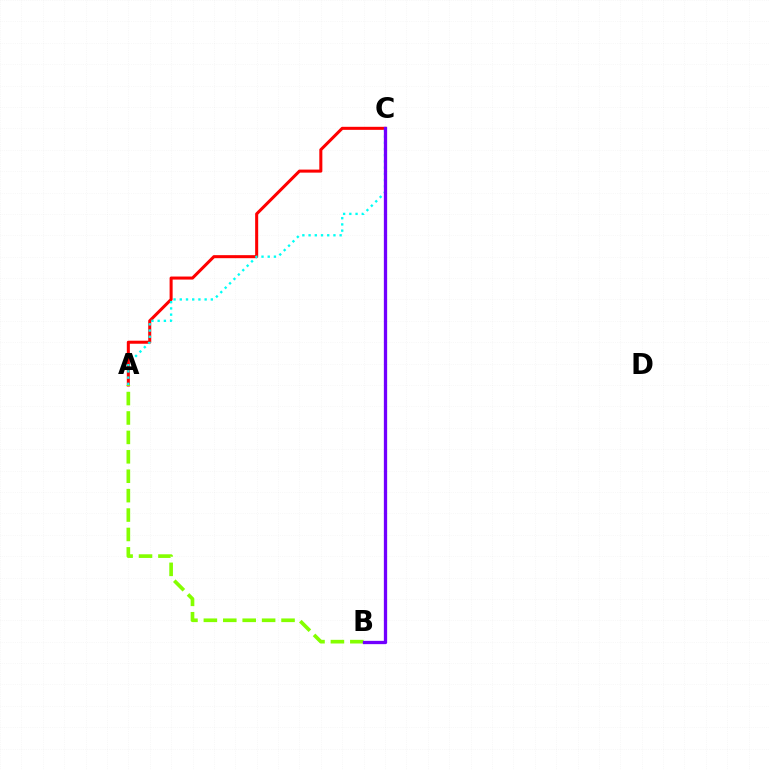{('A', 'C'): [{'color': '#ff0000', 'line_style': 'solid', 'thickness': 2.19}, {'color': '#00fff6', 'line_style': 'dotted', 'thickness': 1.69}], ('A', 'B'): [{'color': '#84ff00', 'line_style': 'dashed', 'thickness': 2.64}], ('B', 'C'): [{'color': '#7200ff', 'line_style': 'solid', 'thickness': 2.37}]}